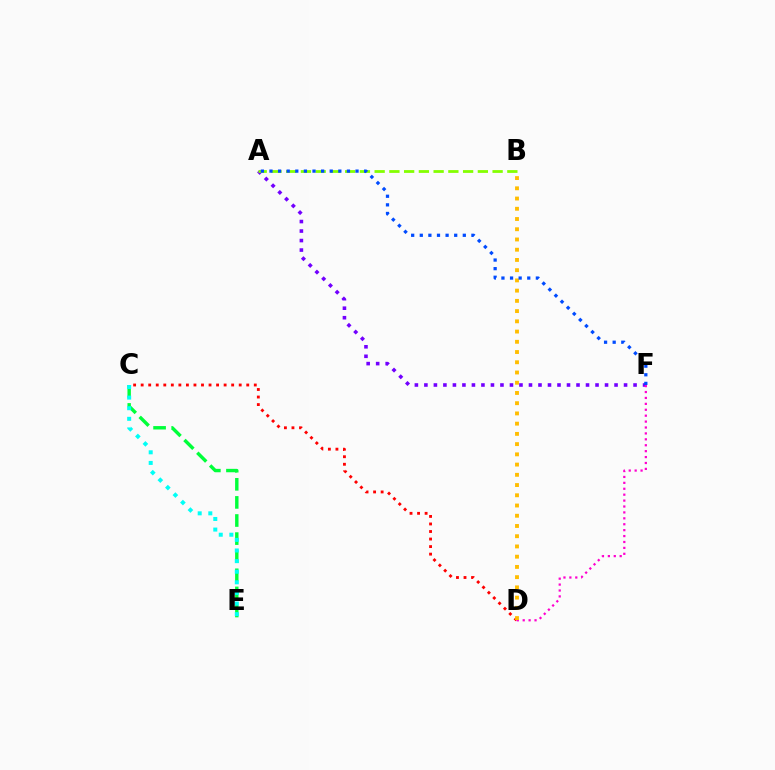{('A', 'F'): [{'color': '#7200ff', 'line_style': 'dotted', 'thickness': 2.58}, {'color': '#004bff', 'line_style': 'dotted', 'thickness': 2.34}], ('A', 'B'): [{'color': '#84ff00', 'line_style': 'dashed', 'thickness': 2.0}], ('C', 'D'): [{'color': '#ff0000', 'line_style': 'dotted', 'thickness': 2.05}], ('C', 'E'): [{'color': '#00ff39', 'line_style': 'dashed', 'thickness': 2.46}, {'color': '#00fff6', 'line_style': 'dotted', 'thickness': 2.88}], ('D', 'F'): [{'color': '#ff00cf', 'line_style': 'dotted', 'thickness': 1.61}], ('B', 'D'): [{'color': '#ffbd00', 'line_style': 'dotted', 'thickness': 2.78}]}